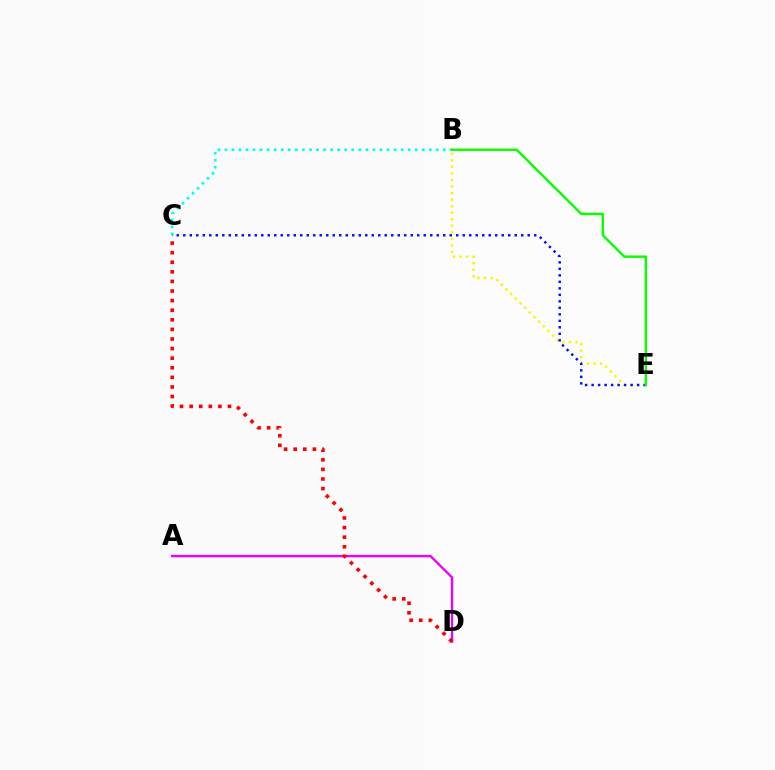{('A', 'D'): [{'color': '#ee00ff', 'line_style': 'solid', 'thickness': 1.69}], ('B', 'E'): [{'color': '#fcf500', 'line_style': 'dotted', 'thickness': 1.78}, {'color': '#08ff00', 'line_style': 'solid', 'thickness': 1.73}], ('C', 'D'): [{'color': '#ff0000', 'line_style': 'dotted', 'thickness': 2.61}], ('B', 'C'): [{'color': '#00fff6', 'line_style': 'dotted', 'thickness': 1.91}], ('C', 'E'): [{'color': '#0010ff', 'line_style': 'dotted', 'thickness': 1.77}]}